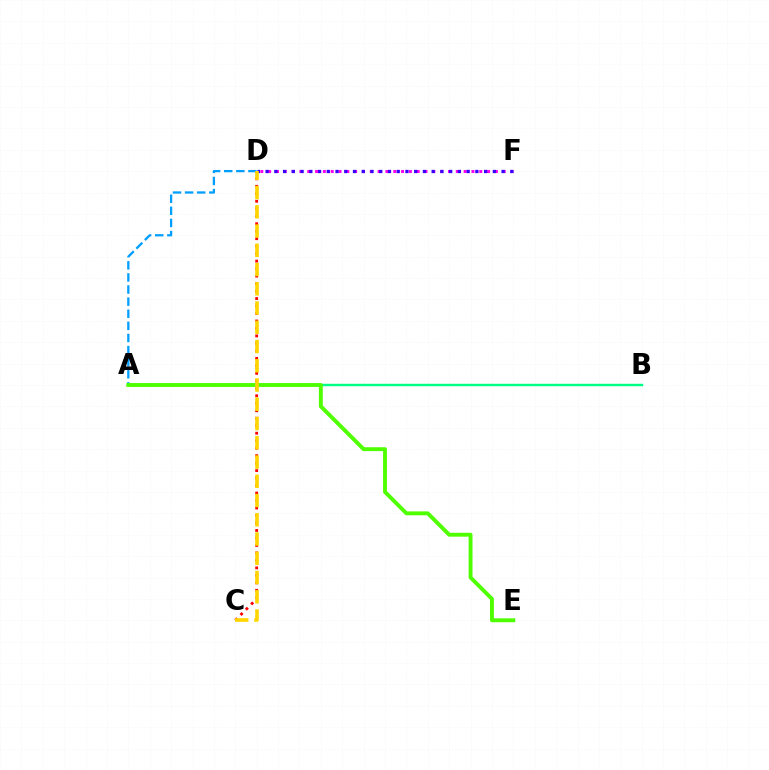{('C', 'D'): [{'color': '#ff0000', 'line_style': 'dotted', 'thickness': 2.03}, {'color': '#ffd500', 'line_style': 'dashed', 'thickness': 2.61}], ('D', 'F'): [{'color': '#ff00ed', 'line_style': 'dotted', 'thickness': 2.12}, {'color': '#3700ff', 'line_style': 'dotted', 'thickness': 2.37}], ('A', 'B'): [{'color': '#00ff86', 'line_style': 'solid', 'thickness': 1.75}], ('A', 'D'): [{'color': '#009eff', 'line_style': 'dashed', 'thickness': 1.64}], ('A', 'E'): [{'color': '#4fff00', 'line_style': 'solid', 'thickness': 2.8}]}